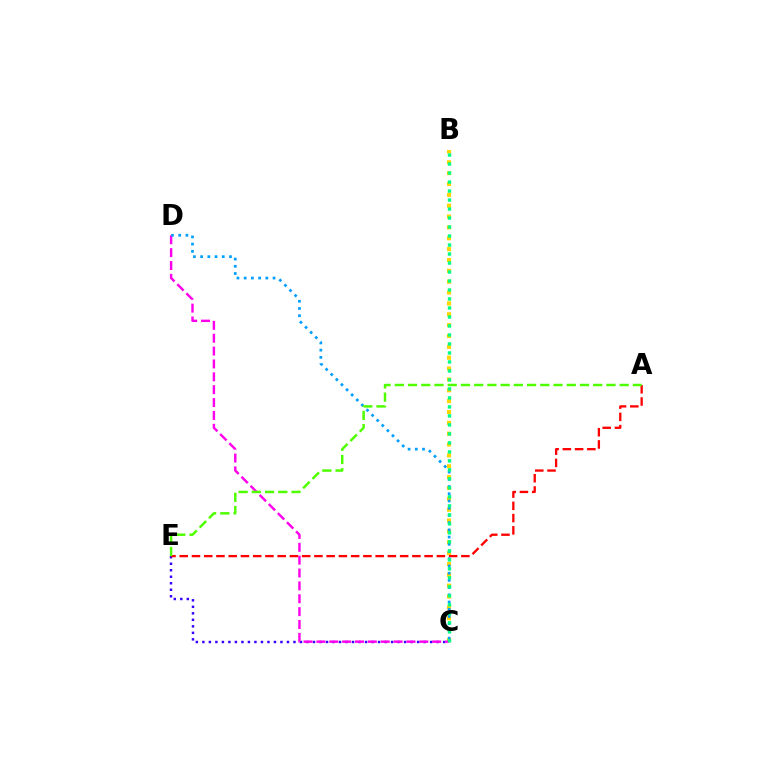{('C', 'E'): [{'color': '#3700ff', 'line_style': 'dotted', 'thickness': 1.77}], ('B', 'C'): [{'color': '#ffd500', 'line_style': 'dotted', 'thickness': 2.95}, {'color': '#00ff86', 'line_style': 'dotted', 'thickness': 2.44}], ('C', 'D'): [{'color': '#ff00ed', 'line_style': 'dashed', 'thickness': 1.75}, {'color': '#009eff', 'line_style': 'dotted', 'thickness': 1.96}], ('A', 'E'): [{'color': '#ff0000', 'line_style': 'dashed', 'thickness': 1.66}, {'color': '#4fff00', 'line_style': 'dashed', 'thickness': 1.8}]}